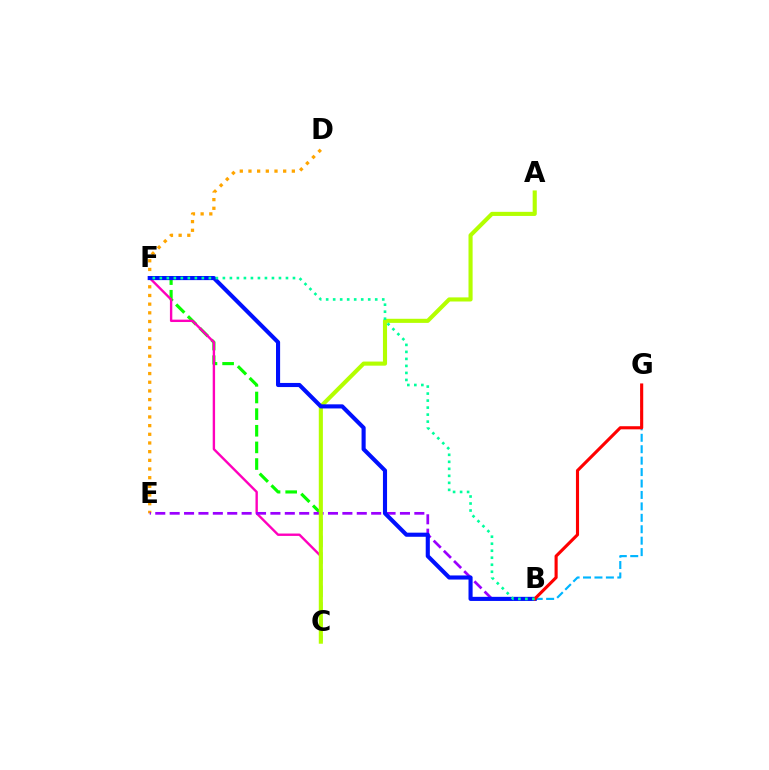{('C', 'F'): [{'color': '#08ff00', 'line_style': 'dashed', 'thickness': 2.26}, {'color': '#ff00bd', 'line_style': 'solid', 'thickness': 1.72}], ('D', 'E'): [{'color': '#ffa500', 'line_style': 'dotted', 'thickness': 2.36}], ('B', 'E'): [{'color': '#9b00ff', 'line_style': 'dashed', 'thickness': 1.96}], ('A', 'C'): [{'color': '#b3ff00', 'line_style': 'solid', 'thickness': 2.96}], ('B', 'G'): [{'color': '#00b5ff', 'line_style': 'dashed', 'thickness': 1.55}, {'color': '#ff0000', 'line_style': 'solid', 'thickness': 2.24}], ('B', 'F'): [{'color': '#0010ff', 'line_style': 'solid', 'thickness': 2.96}, {'color': '#00ff9d', 'line_style': 'dotted', 'thickness': 1.9}]}